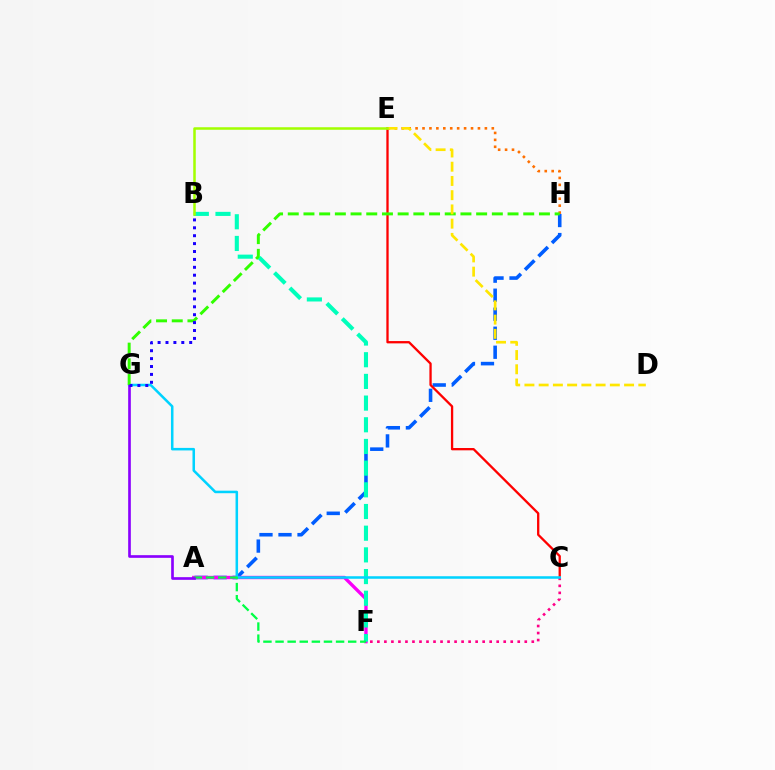{('A', 'H'): [{'color': '#005dff', 'line_style': 'dashed', 'thickness': 2.58}], ('A', 'F'): [{'color': '#fa00f9', 'line_style': 'solid', 'thickness': 2.42}, {'color': '#00ff45', 'line_style': 'dashed', 'thickness': 1.64}], ('C', 'F'): [{'color': '#ff0088', 'line_style': 'dotted', 'thickness': 1.91}], ('B', 'F'): [{'color': '#00ffbb', 'line_style': 'dashed', 'thickness': 2.95}], ('C', 'E'): [{'color': '#ff0000', 'line_style': 'solid', 'thickness': 1.66}], ('C', 'G'): [{'color': '#00d3ff', 'line_style': 'solid', 'thickness': 1.82}], ('E', 'H'): [{'color': '#ff7000', 'line_style': 'dotted', 'thickness': 1.88}], ('A', 'G'): [{'color': '#8a00ff', 'line_style': 'solid', 'thickness': 1.92}], ('G', 'H'): [{'color': '#31ff00', 'line_style': 'dashed', 'thickness': 2.13}], ('B', 'G'): [{'color': '#1900ff', 'line_style': 'dotted', 'thickness': 2.15}], ('D', 'E'): [{'color': '#ffe600', 'line_style': 'dashed', 'thickness': 1.93}], ('B', 'E'): [{'color': '#a2ff00', 'line_style': 'solid', 'thickness': 1.82}]}